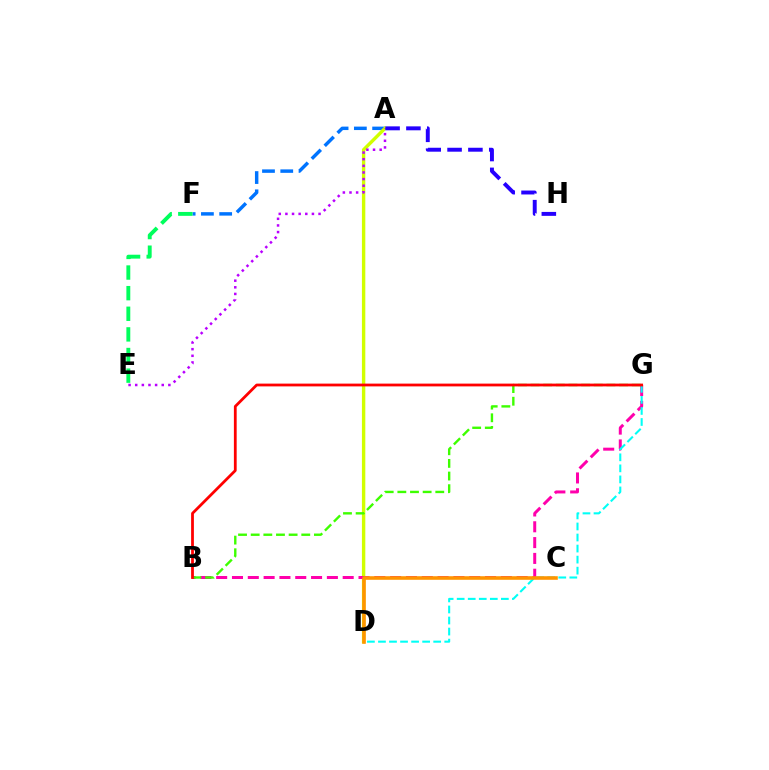{('A', 'F'): [{'color': '#0074ff', 'line_style': 'dashed', 'thickness': 2.48}], ('A', 'D'): [{'color': '#d1ff00', 'line_style': 'solid', 'thickness': 2.44}], ('A', 'E'): [{'color': '#b900ff', 'line_style': 'dotted', 'thickness': 1.8}], ('B', 'G'): [{'color': '#ff00ac', 'line_style': 'dashed', 'thickness': 2.15}, {'color': '#3dff00', 'line_style': 'dashed', 'thickness': 1.72}, {'color': '#ff0000', 'line_style': 'solid', 'thickness': 2.0}], ('D', 'G'): [{'color': '#00fff6', 'line_style': 'dashed', 'thickness': 1.5}], ('E', 'F'): [{'color': '#00ff5c', 'line_style': 'dashed', 'thickness': 2.8}], ('A', 'H'): [{'color': '#2500ff', 'line_style': 'dashed', 'thickness': 2.83}], ('C', 'D'): [{'color': '#ff9400', 'line_style': 'solid', 'thickness': 2.58}]}